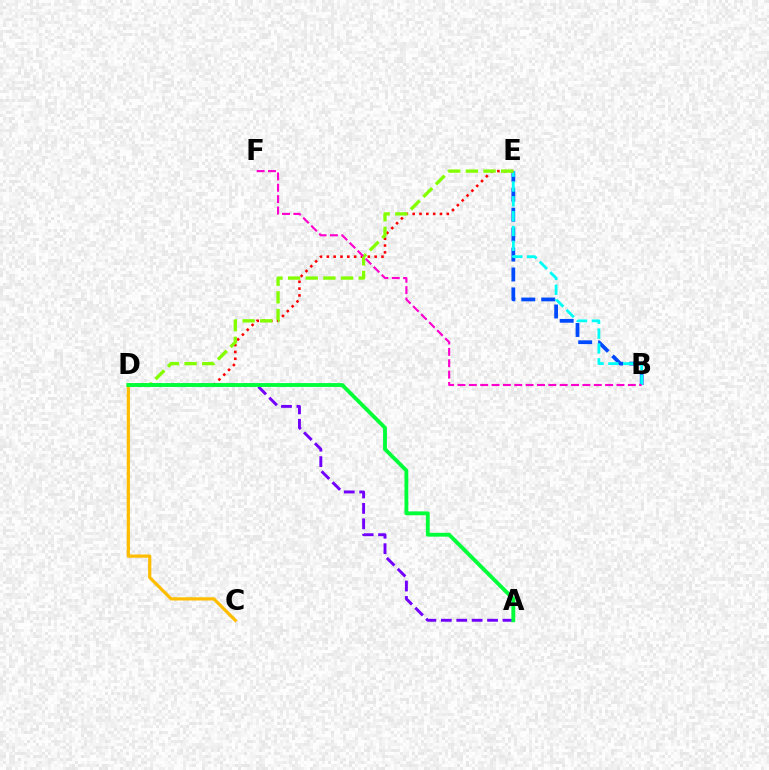{('B', 'E'): [{'color': '#004bff', 'line_style': 'dashed', 'thickness': 2.71}, {'color': '#00fff6', 'line_style': 'dashed', 'thickness': 2.01}], ('A', 'D'): [{'color': '#7200ff', 'line_style': 'dashed', 'thickness': 2.09}, {'color': '#00ff39', 'line_style': 'solid', 'thickness': 2.77}], ('D', 'E'): [{'color': '#ff0000', 'line_style': 'dotted', 'thickness': 1.86}, {'color': '#84ff00', 'line_style': 'dashed', 'thickness': 2.4}], ('C', 'D'): [{'color': '#ffbd00', 'line_style': 'solid', 'thickness': 2.32}], ('B', 'F'): [{'color': '#ff00cf', 'line_style': 'dashed', 'thickness': 1.54}]}